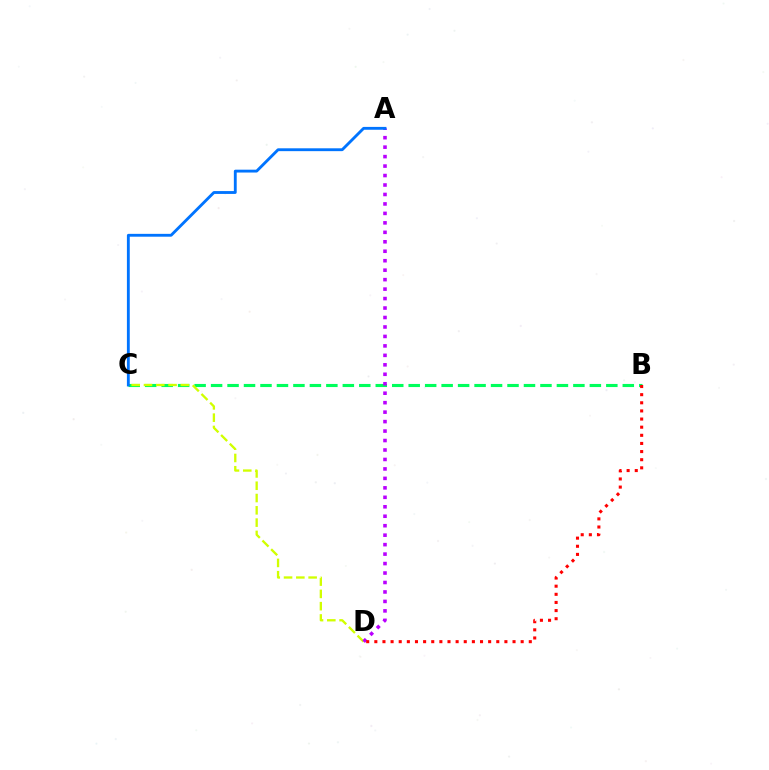{('B', 'C'): [{'color': '#00ff5c', 'line_style': 'dashed', 'thickness': 2.24}], ('C', 'D'): [{'color': '#d1ff00', 'line_style': 'dashed', 'thickness': 1.67}], ('A', 'D'): [{'color': '#b900ff', 'line_style': 'dotted', 'thickness': 2.57}], ('A', 'C'): [{'color': '#0074ff', 'line_style': 'solid', 'thickness': 2.05}], ('B', 'D'): [{'color': '#ff0000', 'line_style': 'dotted', 'thickness': 2.21}]}